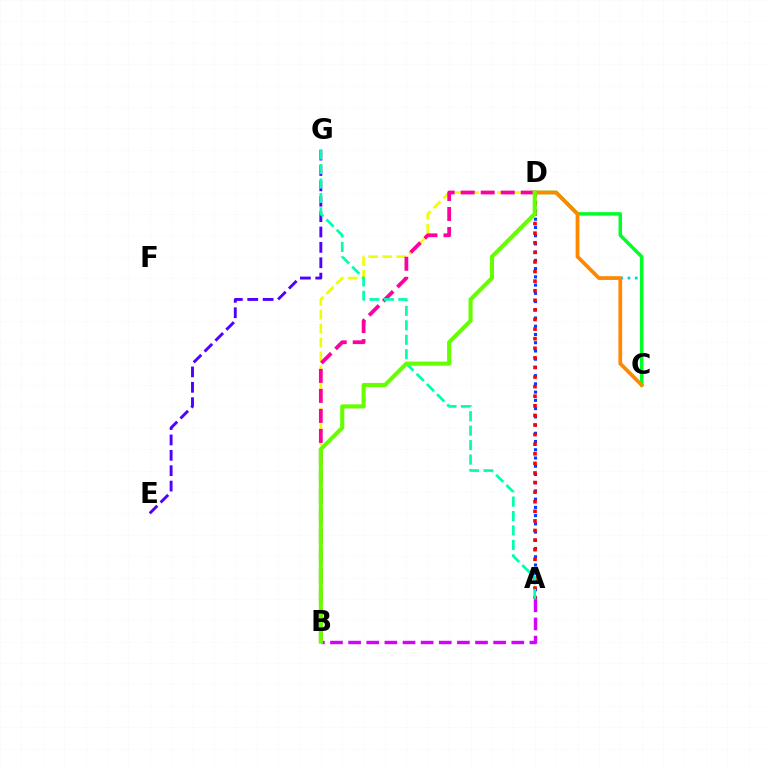{('A', 'D'): [{'color': '#003fff', 'line_style': 'dotted', 'thickness': 2.24}, {'color': '#ff0000', 'line_style': 'dotted', 'thickness': 2.61}], ('C', 'D'): [{'color': '#00c7ff', 'line_style': 'dotted', 'thickness': 1.98}, {'color': '#00ff27', 'line_style': 'solid', 'thickness': 2.51}, {'color': '#ff8800', 'line_style': 'solid', 'thickness': 2.7}], ('B', 'D'): [{'color': '#eeff00', 'line_style': 'dashed', 'thickness': 1.9}, {'color': '#ff00a0', 'line_style': 'dashed', 'thickness': 2.72}, {'color': '#66ff00', 'line_style': 'solid', 'thickness': 2.96}], ('A', 'B'): [{'color': '#d600ff', 'line_style': 'dashed', 'thickness': 2.46}], ('E', 'G'): [{'color': '#4f00ff', 'line_style': 'dashed', 'thickness': 2.09}], ('A', 'G'): [{'color': '#00ffaf', 'line_style': 'dashed', 'thickness': 1.96}]}